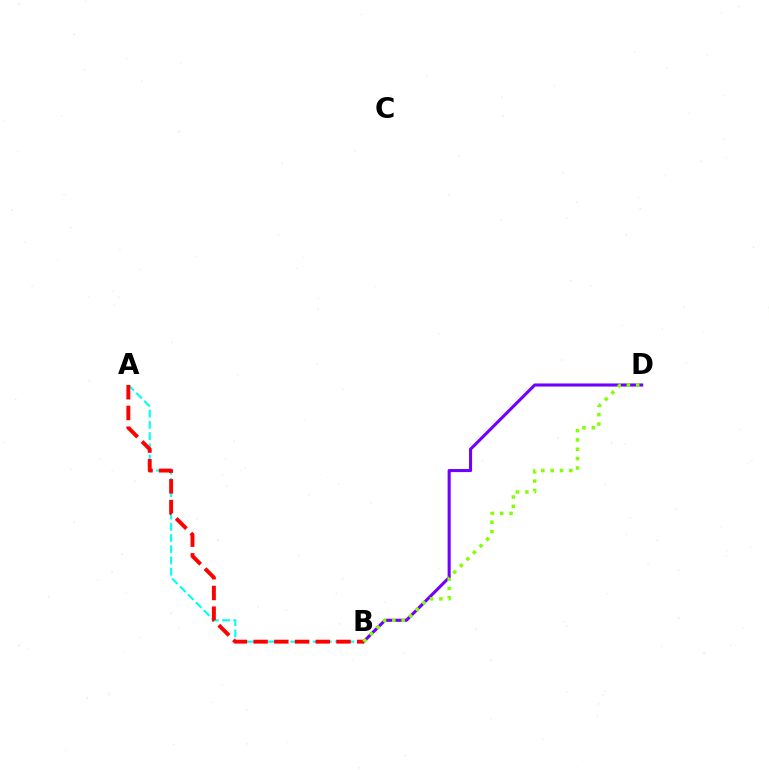{('A', 'B'): [{'color': '#00fff6', 'line_style': 'dashed', 'thickness': 1.52}, {'color': '#ff0000', 'line_style': 'dashed', 'thickness': 2.82}], ('B', 'D'): [{'color': '#7200ff', 'line_style': 'solid', 'thickness': 2.21}, {'color': '#84ff00', 'line_style': 'dotted', 'thickness': 2.53}]}